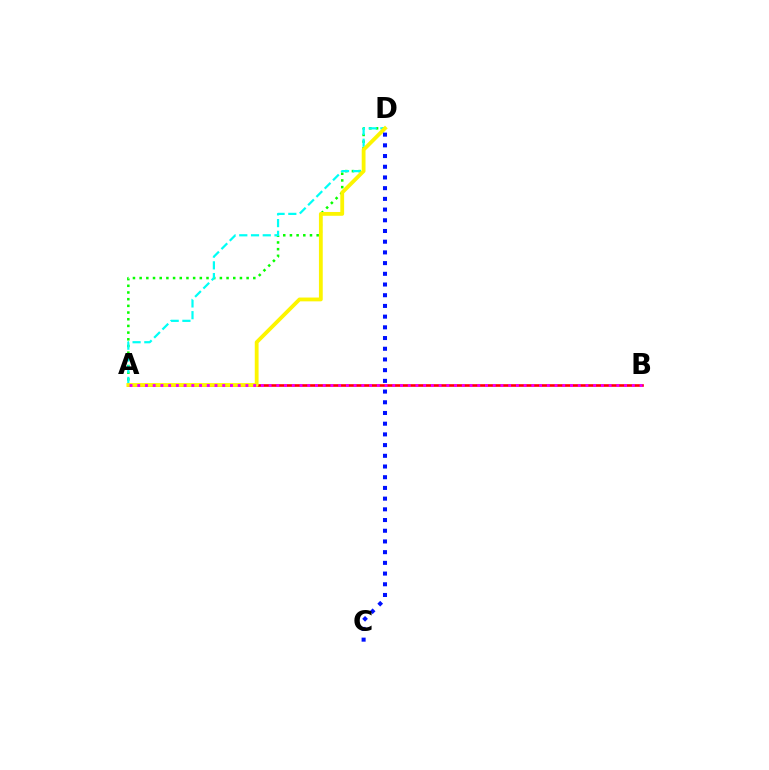{('A', 'B'): [{'color': '#ff0000', 'line_style': 'solid', 'thickness': 1.89}, {'color': '#ee00ff', 'line_style': 'dotted', 'thickness': 2.1}], ('A', 'D'): [{'color': '#08ff00', 'line_style': 'dotted', 'thickness': 1.82}, {'color': '#00fff6', 'line_style': 'dashed', 'thickness': 1.59}, {'color': '#fcf500', 'line_style': 'solid', 'thickness': 2.74}], ('C', 'D'): [{'color': '#0010ff', 'line_style': 'dotted', 'thickness': 2.91}]}